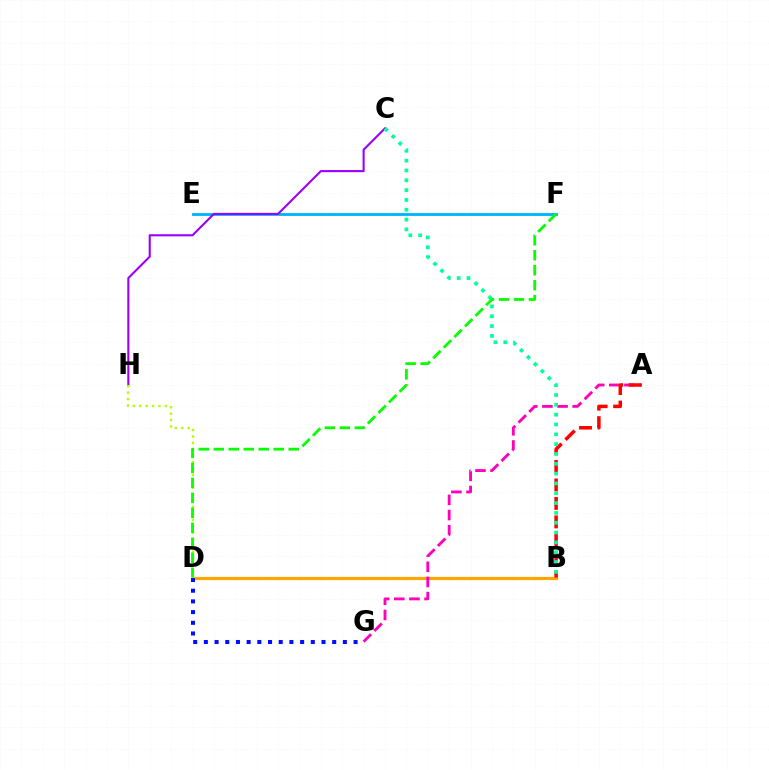{('B', 'D'): [{'color': '#ffa500', 'line_style': 'solid', 'thickness': 2.29}], ('A', 'G'): [{'color': '#ff00bd', 'line_style': 'dashed', 'thickness': 2.06}], ('E', 'F'): [{'color': '#00b5ff', 'line_style': 'solid', 'thickness': 2.05}], ('A', 'B'): [{'color': '#ff0000', 'line_style': 'dashed', 'thickness': 2.51}], ('C', 'H'): [{'color': '#9b00ff', 'line_style': 'solid', 'thickness': 1.51}], ('B', 'C'): [{'color': '#00ff9d', 'line_style': 'dotted', 'thickness': 2.67}], ('D', 'H'): [{'color': '#b3ff00', 'line_style': 'dotted', 'thickness': 1.74}], ('D', 'F'): [{'color': '#08ff00', 'line_style': 'dashed', 'thickness': 2.04}], ('D', 'G'): [{'color': '#0010ff', 'line_style': 'dotted', 'thickness': 2.91}]}